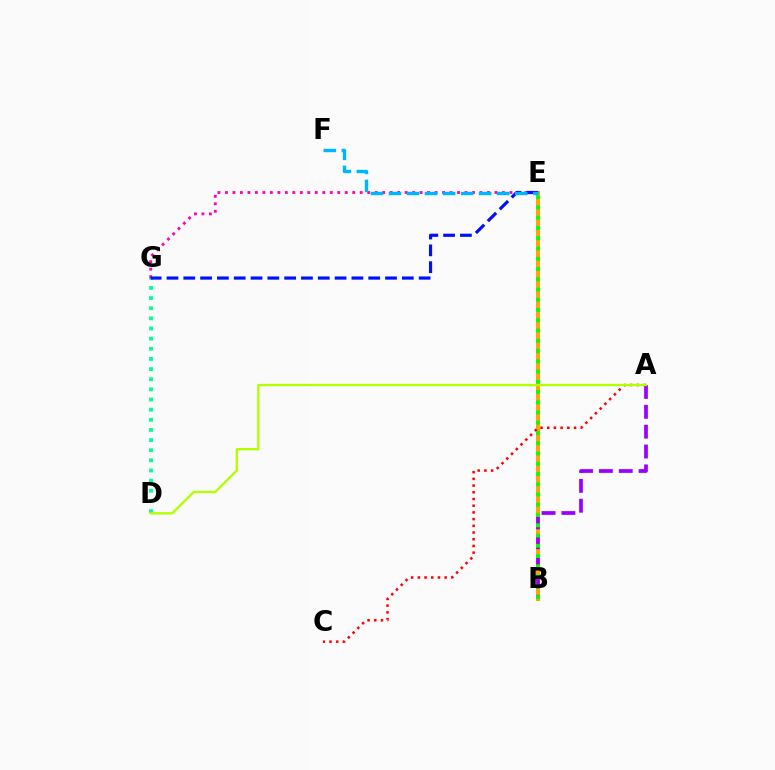{('B', 'E'): [{'color': '#ffa500', 'line_style': 'solid', 'thickness': 2.91}, {'color': '#08ff00', 'line_style': 'dotted', 'thickness': 2.79}], ('A', 'B'): [{'color': '#9b00ff', 'line_style': 'dashed', 'thickness': 2.7}], ('E', 'G'): [{'color': '#ff00bd', 'line_style': 'dotted', 'thickness': 2.03}, {'color': '#0010ff', 'line_style': 'dashed', 'thickness': 2.28}], ('D', 'G'): [{'color': '#00ff9d', 'line_style': 'dotted', 'thickness': 2.76}], ('A', 'C'): [{'color': '#ff0000', 'line_style': 'dotted', 'thickness': 1.82}], ('E', 'F'): [{'color': '#00b5ff', 'line_style': 'dashed', 'thickness': 2.45}], ('A', 'D'): [{'color': '#b3ff00', 'line_style': 'solid', 'thickness': 1.68}]}